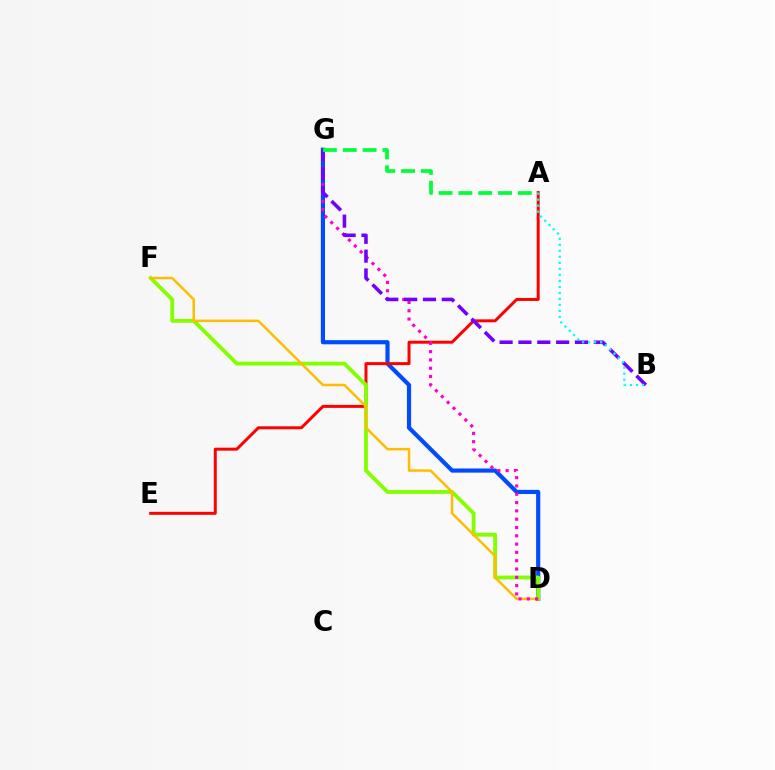{('D', 'G'): [{'color': '#004bff', 'line_style': 'solid', 'thickness': 3.0}, {'color': '#ff00cf', 'line_style': 'dotted', 'thickness': 2.26}], ('A', 'E'): [{'color': '#ff0000', 'line_style': 'solid', 'thickness': 2.15}], ('D', 'F'): [{'color': '#84ff00', 'line_style': 'solid', 'thickness': 2.75}, {'color': '#ffbd00', 'line_style': 'solid', 'thickness': 1.79}], ('B', 'G'): [{'color': '#7200ff', 'line_style': 'dashed', 'thickness': 2.56}], ('A', 'B'): [{'color': '#00fff6', 'line_style': 'dotted', 'thickness': 1.63}], ('A', 'G'): [{'color': '#00ff39', 'line_style': 'dashed', 'thickness': 2.69}]}